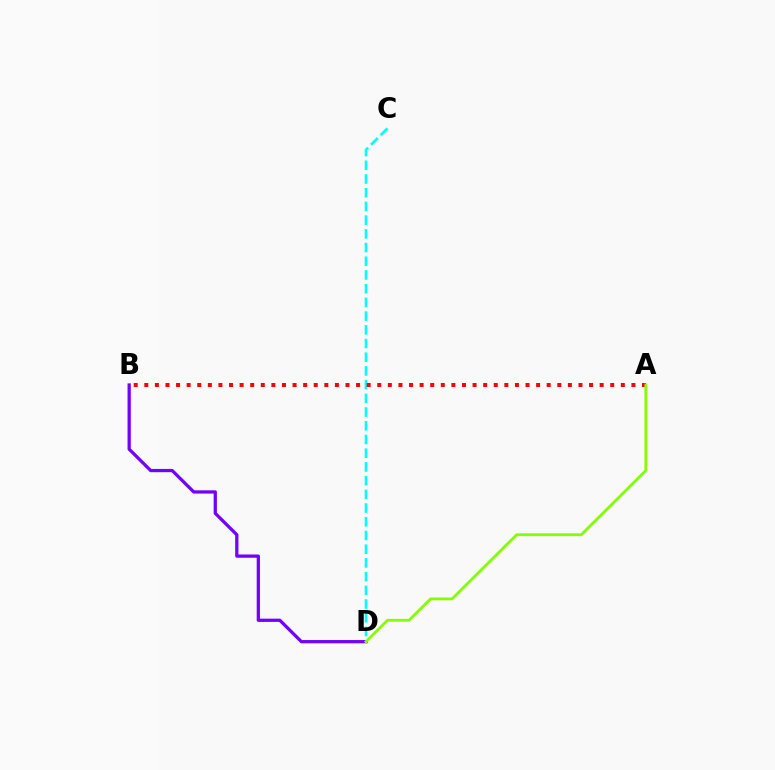{('C', 'D'): [{'color': '#00fff6', 'line_style': 'dashed', 'thickness': 1.86}], ('A', 'B'): [{'color': '#ff0000', 'line_style': 'dotted', 'thickness': 2.88}], ('B', 'D'): [{'color': '#7200ff', 'line_style': 'solid', 'thickness': 2.34}], ('A', 'D'): [{'color': '#84ff00', 'line_style': 'solid', 'thickness': 2.02}]}